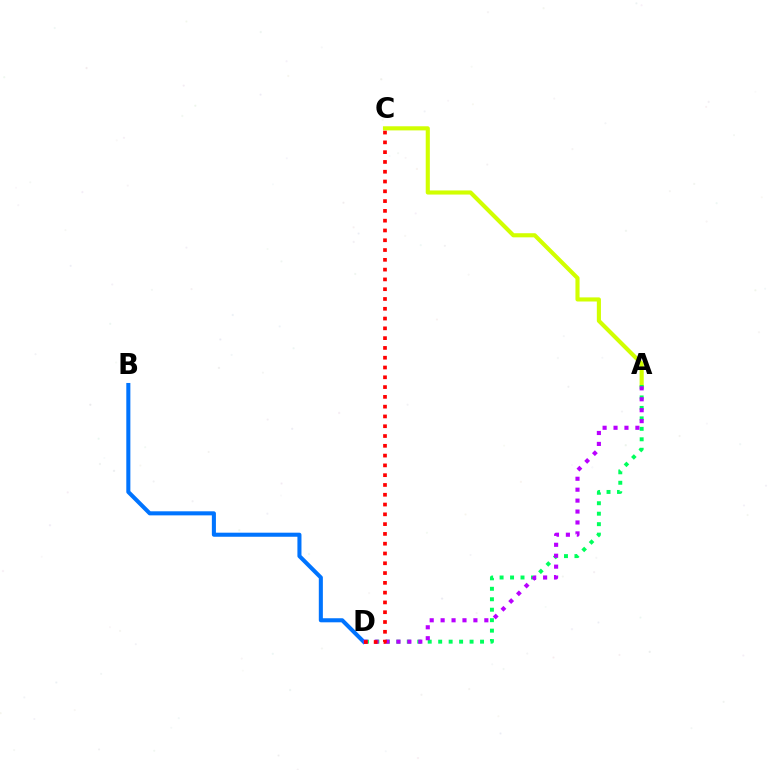{('B', 'D'): [{'color': '#0074ff', 'line_style': 'solid', 'thickness': 2.92}], ('A', 'C'): [{'color': '#d1ff00', 'line_style': 'solid', 'thickness': 2.96}], ('A', 'D'): [{'color': '#00ff5c', 'line_style': 'dotted', 'thickness': 2.84}, {'color': '#b900ff', 'line_style': 'dotted', 'thickness': 2.97}], ('C', 'D'): [{'color': '#ff0000', 'line_style': 'dotted', 'thickness': 2.66}]}